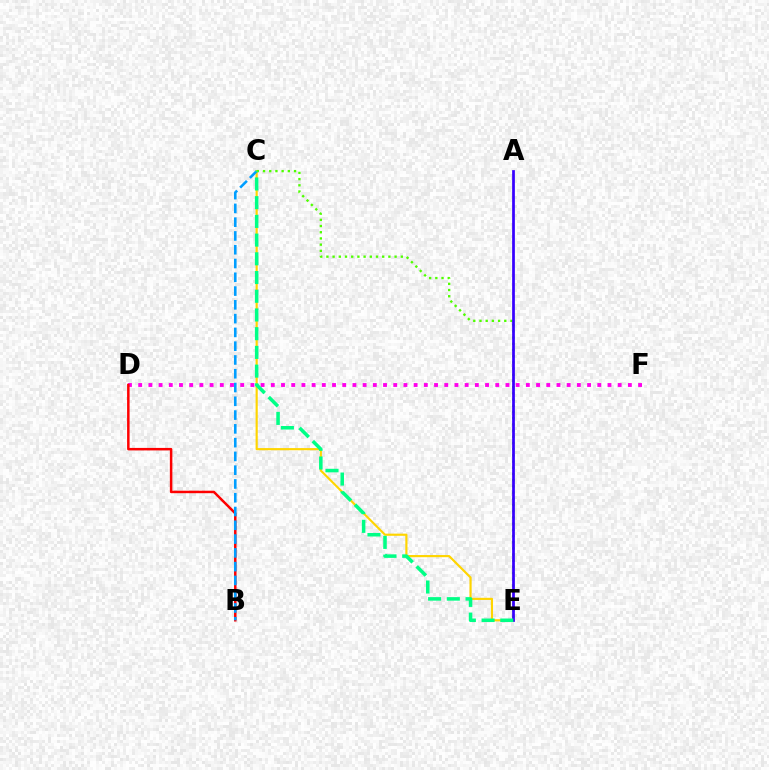{('D', 'F'): [{'color': '#ff00ed', 'line_style': 'dotted', 'thickness': 2.77}], ('B', 'D'): [{'color': '#ff0000', 'line_style': 'solid', 'thickness': 1.8}], ('C', 'E'): [{'color': '#ffd500', 'line_style': 'solid', 'thickness': 1.56}, {'color': '#4fff00', 'line_style': 'dotted', 'thickness': 1.68}, {'color': '#00ff86', 'line_style': 'dashed', 'thickness': 2.54}], ('B', 'C'): [{'color': '#009eff', 'line_style': 'dashed', 'thickness': 1.87}], ('A', 'E'): [{'color': '#3700ff', 'line_style': 'solid', 'thickness': 1.97}]}